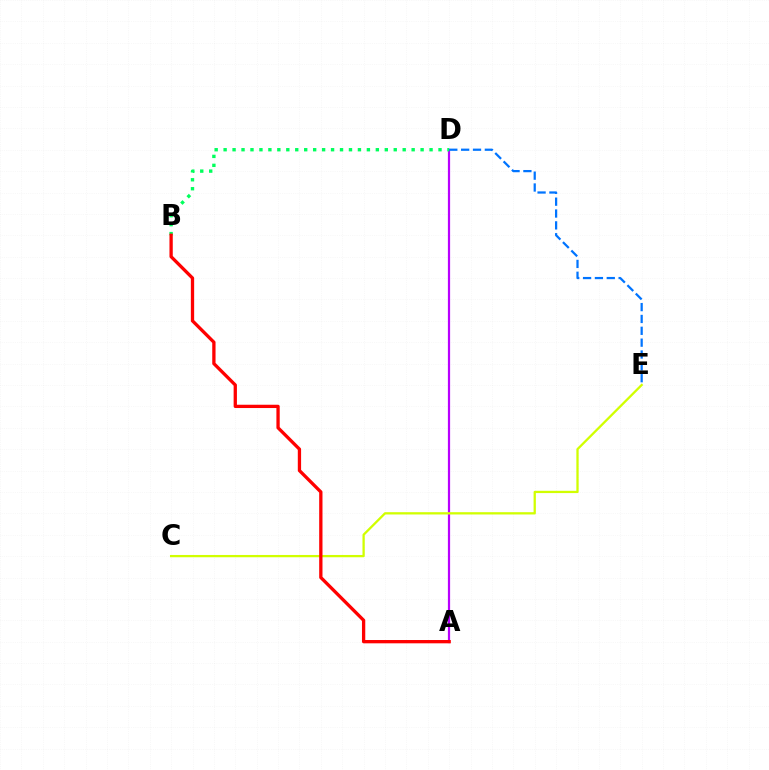{('A', 'D'): [{'color': '#b900ff', 'line_style': 'solid', 'thickness': 1.6}], ('C', 'E'): [{'color': '#d1ff00', 'line_style': 'solid', 'thickness': 1.65}], ('B', 'D'): [{'color': '#00ff5c', 'line_style': 'dotted', 'thickness': 2.43}], ('A', 'B'): [{'color': '#ff0000', 'line_style': 'solid', 'thickness': 2.38}], ('D', 'E'): [{'color': '#0074ff', 'line_style': 'dashed', 'thickness': 1.61}]}